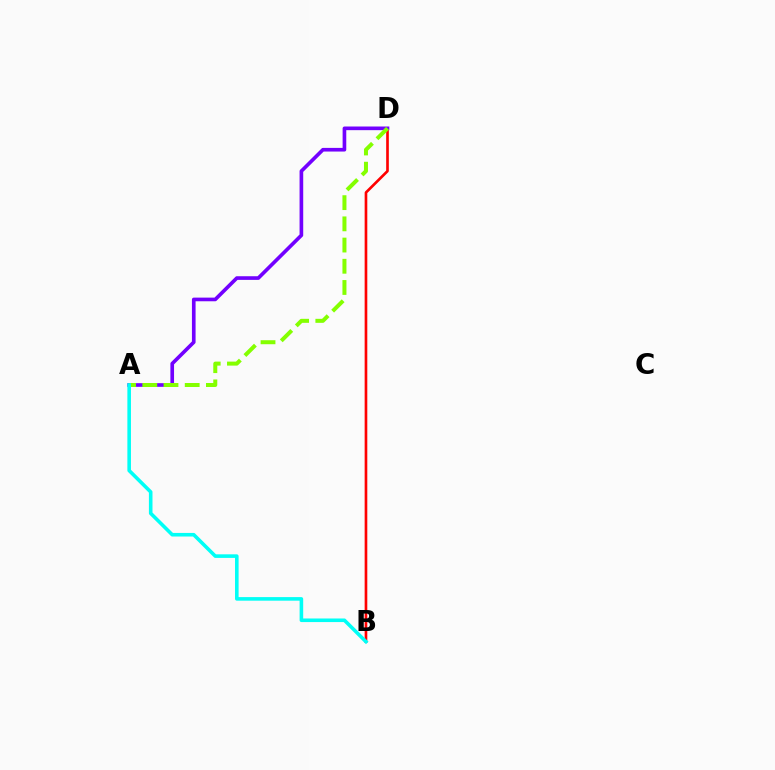{('B', 'D'): [{'color': '#ff0000', 'line_style': 'solid', 'thickness': 1.91}], ('A', 'D'): [{'color': '#7200ff', 'line_style': 'solid', 'thickness': 2.63}, {'color': '#84ff00', 'line_style': 'dashed', 'thickness': 2.88}], ('A', 'B'): [{'color': '#00fff6', 'line_style': 'solid', 'thickness': 2.58}]}